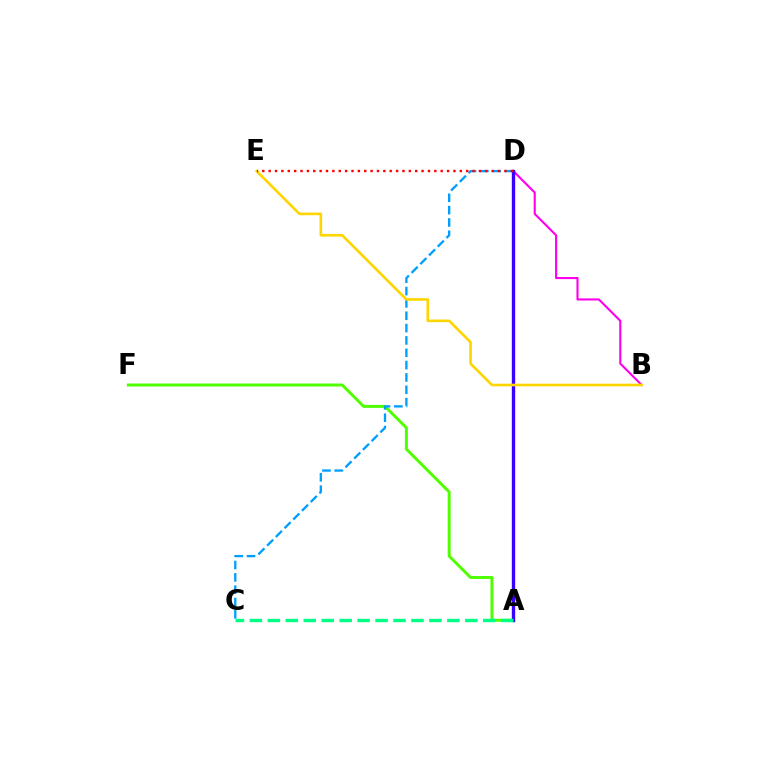{('A', 'F'): [{'color': '#4fff00', 'line_style': 'solid', 'thickness': 2.13}], ('C', 'D'): [{'color': '#009eff', 'line_style': 'dashed', 'thickness': 1.68}], ('B', 'D'): [{'color': '#ff00ed', 'line_style': 'solid', 'thickness': 1.53}], ('A', 'D'): [{'color': '#3700ff', 'line_style': 'solid', 'thickness': 2.41}], ('A', 'C'): [{'color': '#00ff86', 'line_style': 'dashed', 'thickness': 2.44}], ('B', 'E'): [{'color': '#ffd500', 'line_style': 'solid', 'thickness': 1.89}], ('D', 'E'): [{'color': '#ff0000', 'line_style': 'dotted', 'thickness': 1.73}]}